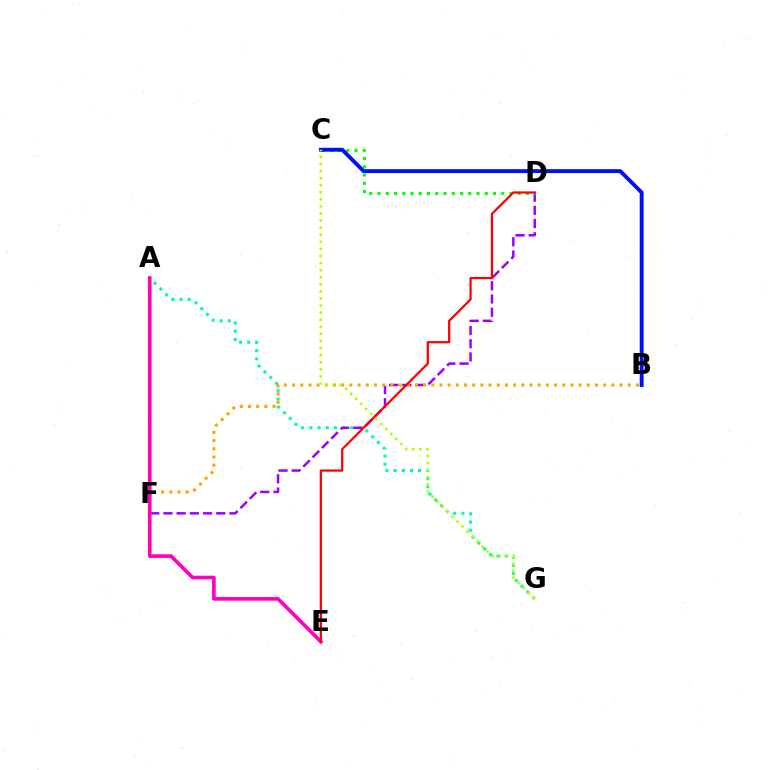{('A', 'G'): [{'color': '#00ff9d', 'line_style': 'dotted', 'thickness': 2.22}], ('D', 'F'): [{'color': '#9b00ff', 'line_style': 'dashed', 'thickness': 1.8}], ('A', 'F'): [{'color': '#00b5ff', 'line_style': 'dotted', 'thickness': 1.57}], ('C', 'D'): [{'color': '#08ff00', 'line_style': 'dotted', 'thickness': 2.24}], ('B', 'F'): [{'color': '#ffa500', 'line_style': 'dotted', 'thickness': 2.22}], ('B', 'C'): [{'color': '#0010ff', 'line_style': 'solid', 'thickness': 2.79}], ('C', 'G'): [{'color': '#b3ff00', 'line_style': 'dotted', 'thickness': 1.93}], ('A', 'E'): [{'color': '#ff00bd', 'line_style': 'solid', 'thickness': 2.62}], ('D', 'E'): [{'color': '#ff0000', 'line_style': 'solid', 'thickness': 1.62}]}